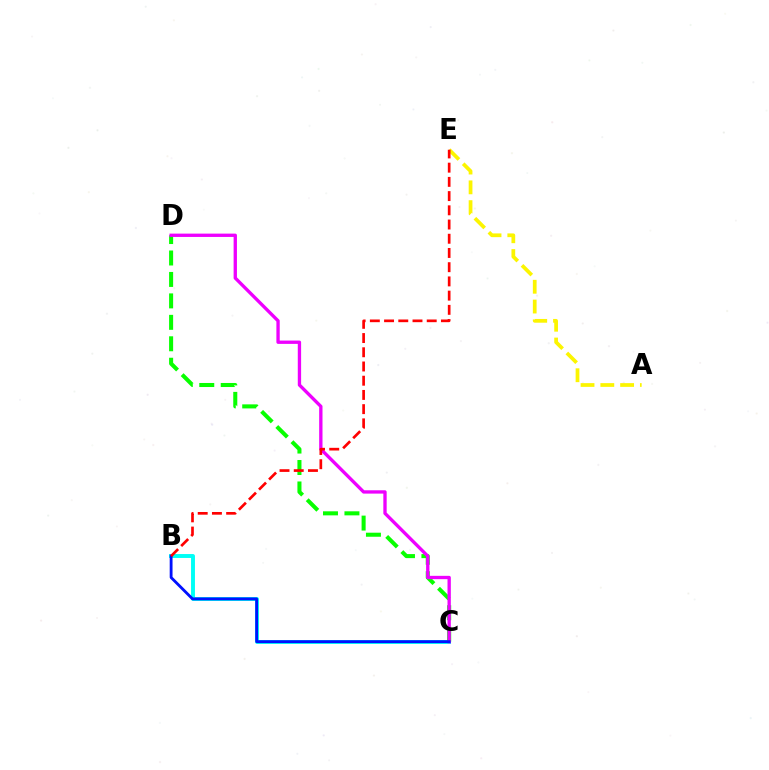{('A', 'E'): [{'color': '#fcf500', 'line_style': 'dashed', 'thickness': 2.69}], ('B', 'C'): [{'color': '#00fff6', 'line_style': 'solid', 'thickness': 2.82}, {'color': '#0010ff', 'line_style': 'solid', 'thickness': 2.04}], ('C', 'D'): [{'color': '#08ff00', 'line_style': 'dashed', 'thickness': 2.91}, {'color': '#ee00ff', 'line_style': 'solid', 'thickness': 2.4}], ('B', 'E'): [{'color': '#ff0000', 'line_style': 'dashed', 'thickness': 1.93}]}